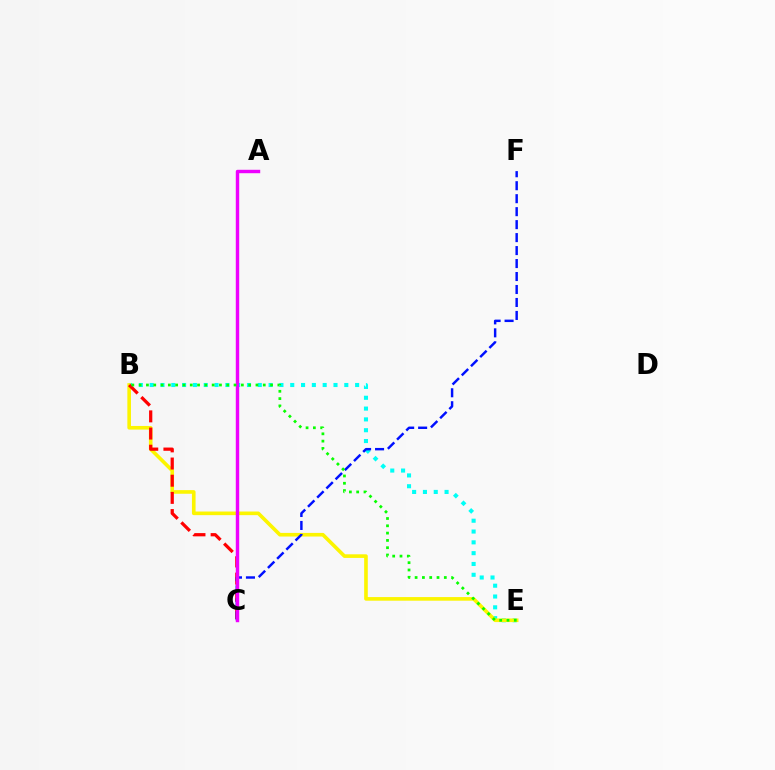{('B', 'E'): [{'color': '#00fff6', 'line_style': 'dotted', 'thickness': 2.94}, {'color': '#fcf500', 'line_style': 'solid', 'thickness': 2.61}, {'color': '#08ff00', 'line_style': 'dotted', 'thickness': 1.98}], ('B', 'C'): [{'color': '#ff0000', 'line_style': 'dashed', 'thickness': 2.33}], ('C', 'F'): [{'color': '#0010ff', 'line_style': 'dashed', 'thickness': 1.76}], ('A', 'C'): [{'color': '#ee00ff', 'line_style': 'solid', 'thickness': 2.46}]}